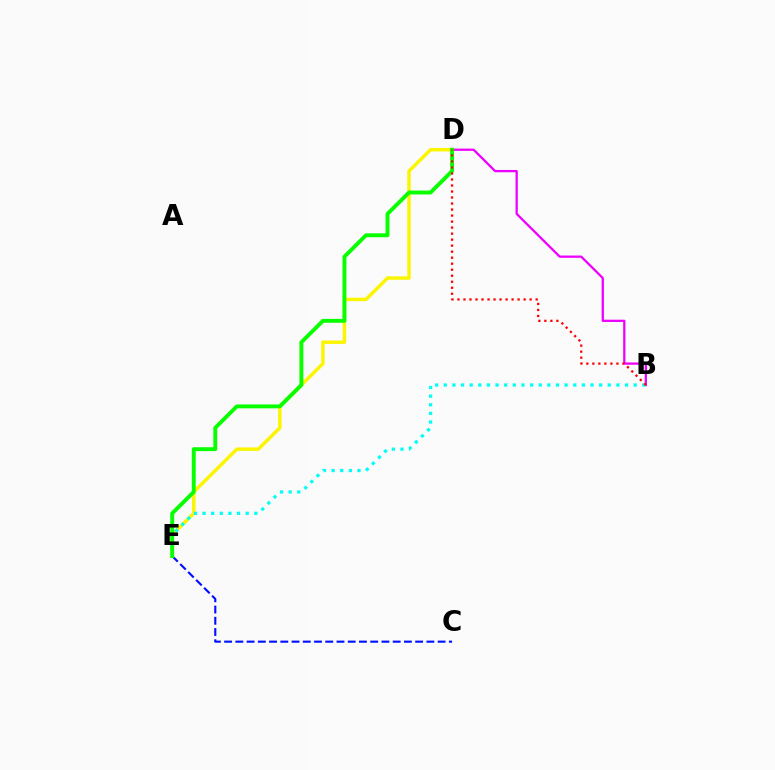{('C', 'E'): [{'color': '#0010ff', 'line_style': 'dashed', 'thickness': 1.53}], ('D', 'E'): [{'color': '#fcf500', 'line_style': 'solid', 'thickness': 2.49}, {'color': '#08ff00', 'line_style': 'solid', 'thickness': 2.81}], ('B', 'D'): [{'color': '#ee00ff', 'line_style': 'solid', 'thickness': 1.64}, {'color': '#ff0000', 'line_style': 'dotted', 'thickness': 1.63}], ('B', 'E'): [{'color': '#00fff6', 'line_style': 'dotted', 'thickness': 2.34}]}